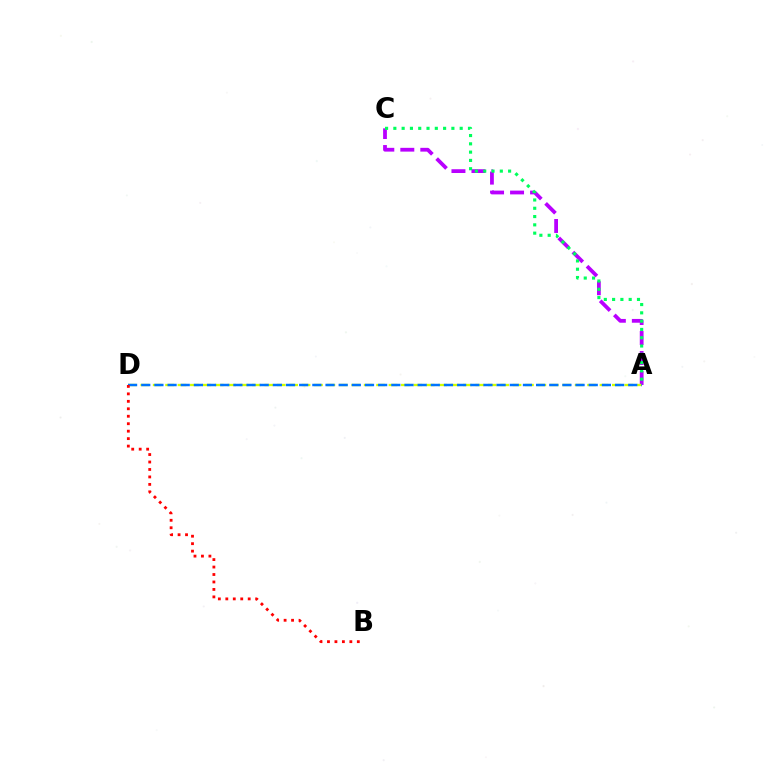{('A', 'C'): [{'color': '#b900ff', 'line_style': 'dashed', 'thickness': 2.72}, {'color': '#00ff5c', 'line_style': 'dotted', 'thickness': 2.25}], ('A', 'D'): [{'color': '#d1ff00', 'line_style': 'dashed', 'thickness': 1.69}, {'color': '#0074ff', 'line_style': 'dashed', 'thickness': 1.79}], ('B', 'D'): [{'color': '#ff0000', 'line_style': 'dotted', 'thickness': 2.03}]}